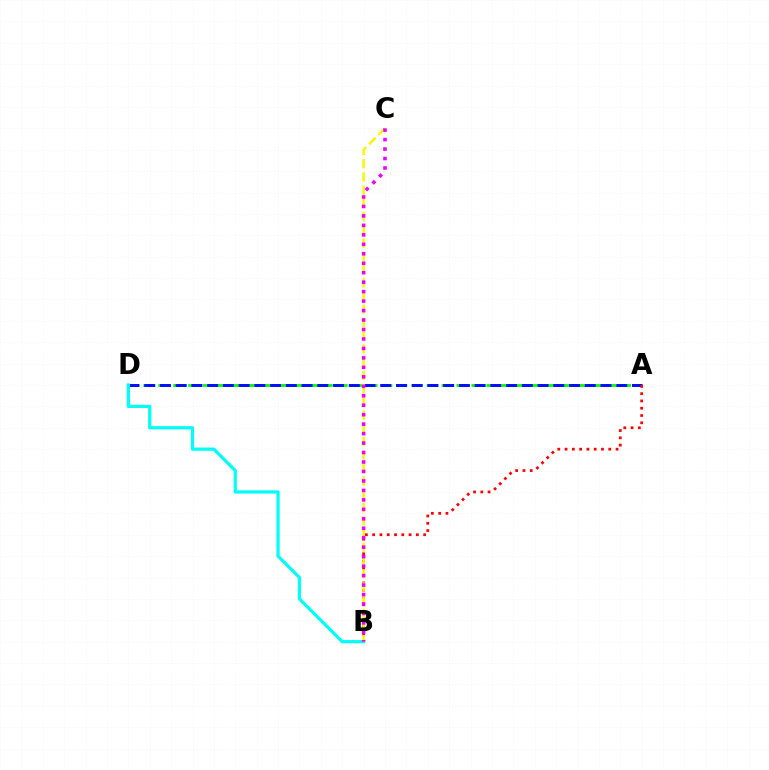{('A', 'D'): [{'color': '#08ff00', 'line_style': 'dashed', 'thickness': 2.03}, {'color': '#0010ff', 'line_style': 'dashed', 'thickness': 2.14}], ('A', 'B'): [{'color': '#ff0000', 'line_style': 'dotted', 'thickness': 1.98}], ('B', 'D'): [{'color': '#00fff6', 'line_style': 'solid', 'thickness': 2.33}], ('B', 'C'): [{'color': '#fcf500', 'line_style': 'dashed', 'thickness': 1.8}, {'color': '#ee00ff', 'line_style': 'dotted', 'thickness': 2.57}]}